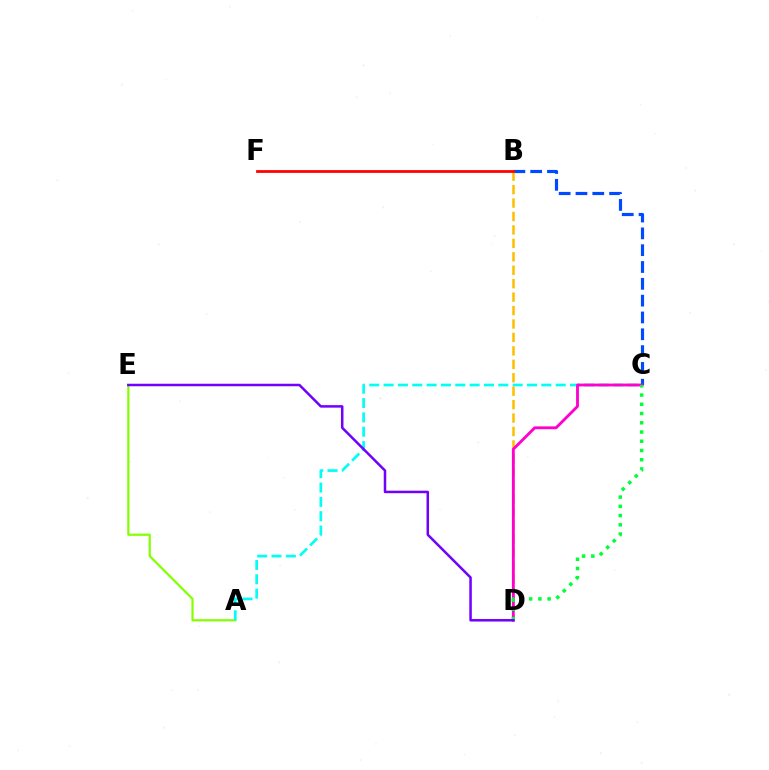{('A', 'E'): [{'color': '#84ff00', 'line_style': 'solid', 'thickness': 1.59}], ('A', 'C'): [{'color': '#00fff6', 'line_style': 'dashed', 'thickness': 1.95}], ('B', 'C'): [{'color': '#004bff', 'line_style': 'dashed', 'thickness': 2.28}], ('B', 'D'): [{'color': '#ffbd00', 'line_style': 'dashed', 'thickness': 1.83}], ('C', 'D'): [{'color': '#ff00cf', 'line_style': 'solid', 'thickness': 2.05}, {'color': '#00ff39', 'line_style': 'dotted', 'thickness': 2.51}], ('B', 'F'): [{'color': '#ff0000', 'line_style': 'solid', 'thickness': 1.99}], ('D', 'E'): [{'color': '#7200ff', 'line_style': 'solid', 'thickness': 1.8}]}